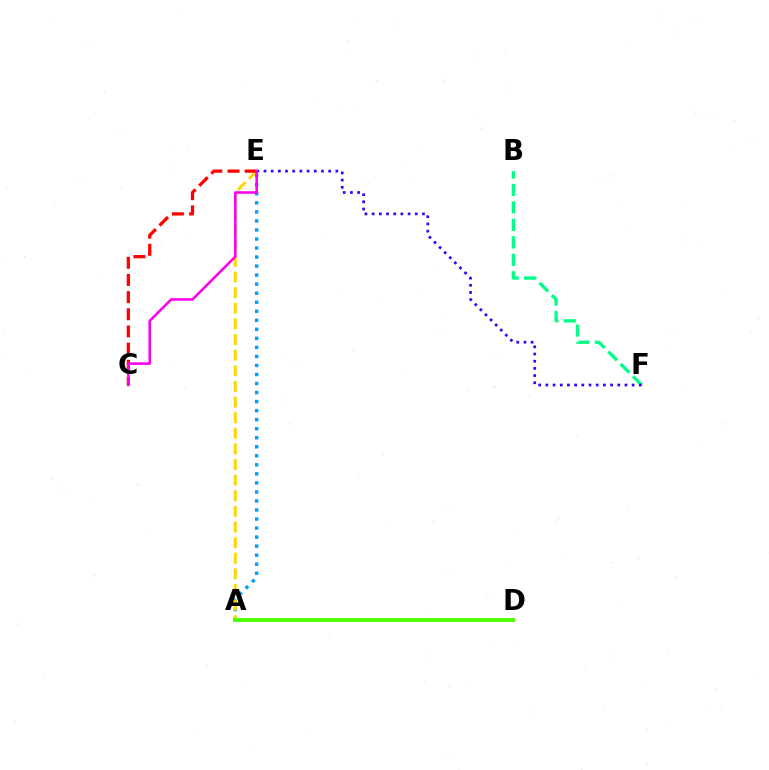{('A', 'E'): [{'color': '#009eff', 'line_style': 'dotted', 'thickness': 2.45}, {'color': '#ffd500', 'line_style': 'dashed', 'thickness': 2.12}], ('B', 'F'): [{'color': '#00ff86', 'line_style': 'dashed', 'thickness': 2.37}], ('A', 'D'): [{'color': '#4fff00', 'line_style': 'solid', 'thickness': 2.85}], ('E', 'F'): [{'color': '#3700ff', 'line_style': 'dotted', 'thickness': 1.95}], ('C', 'E'): [{'color': '#ff0000', 'line_style': 'dashed', 'thickness': 2.33}, {'color': '#ff00ed', 'line_style': 'solid', 'thickness': 1.84}]}